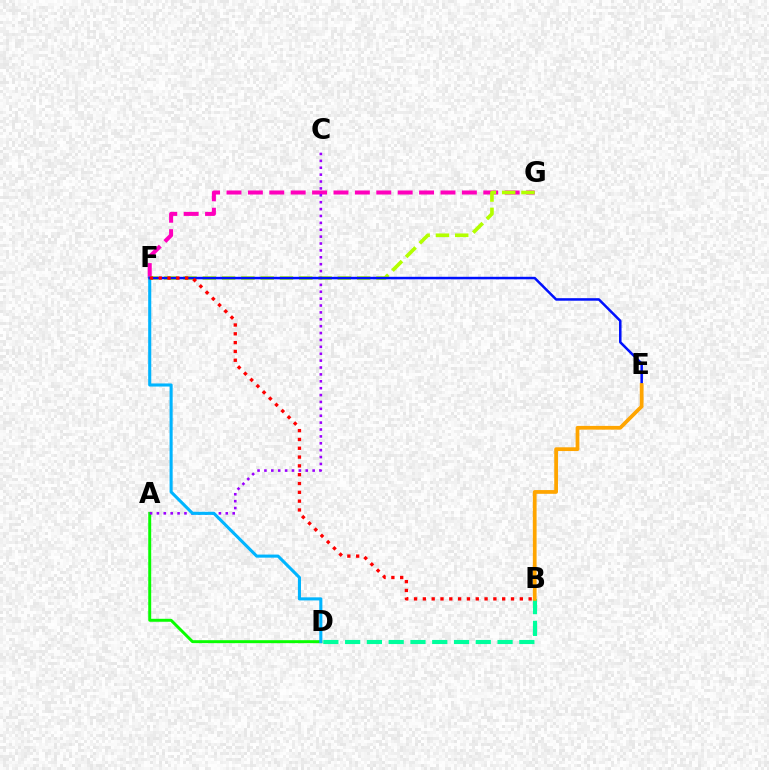{('F', 'G'): [{'color': '#ff00bd', 'line_style': 'dashed', 'thickness': 2.91}, {'color': '#b3ff00', 'line_style': 'dashed', 'thickness': 2.62}], ('B', 'D'): [{'color': '#00ff9d', 'line_style': 'dashed', 'thickness': 2.96}], ('A', 'D'): [{'color': '#08ff00', 'line_style': 'solid', 'thickness': 2.13}], ('A', 'C'): [{'color': '#9b00ff', 'line_style': 'dotted', 'thickness': 1.87}], ('D', 'F'): [{'color': '#00b5ff', 'line_style': 'solid', 'thickness': 2.22}], ('E', 'F'): [{'color': '#0010ff', 'line_style': 'solid', 'thickness': 1.81}], ('B', 'F'): [{'color': '#ff0000', 'line_style': 'dotted', 'thickness': 2.39}], ('B', 'E'): [{'color': '#ffa500', 'line_style': 'solid', 'thickness': 2.7}]}